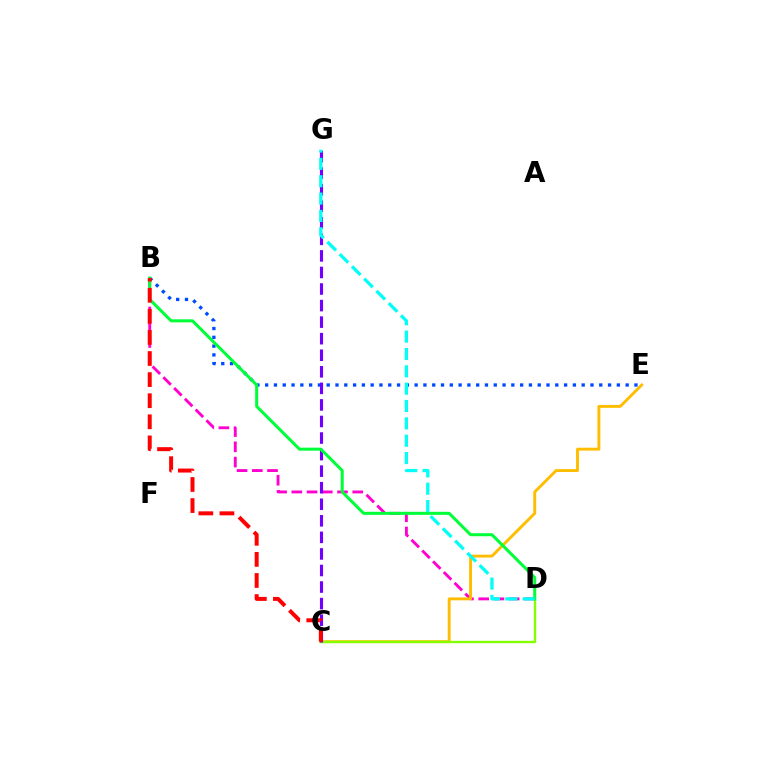{('B', 'D'): [{'color': '#ff00cf', 'line_style': 'dashed', 'thickness': 2.07}, {'color': '#00ff39', 'line_style': 'solid', 'thickness': 2.18}], ('C', 'E'): [{'color': '#ffbd00', 'line_style': 'solid', 'thickness': 2.09}], ('C', 'D'): [{'color': '#84ff00', 'line_style': 'solid', 'thickness': 1.69}], ('B', 'E'): [{'color': '#004bff', 'line_style': 'dotted', 'thickness': 2.39}], ('C', 'G'): [{'color': '#7200ff', 'line_style': 'dashed', 'thickness': 2.25}], ('D', 'G'): [{'color': '#00fff6', 'line_style': 'dashed', 'thickness': 2.36}], ('B', 'C'): [{'color': '#ff0000', 'line_style': 'dashed', 'thickness': 2.87}]}